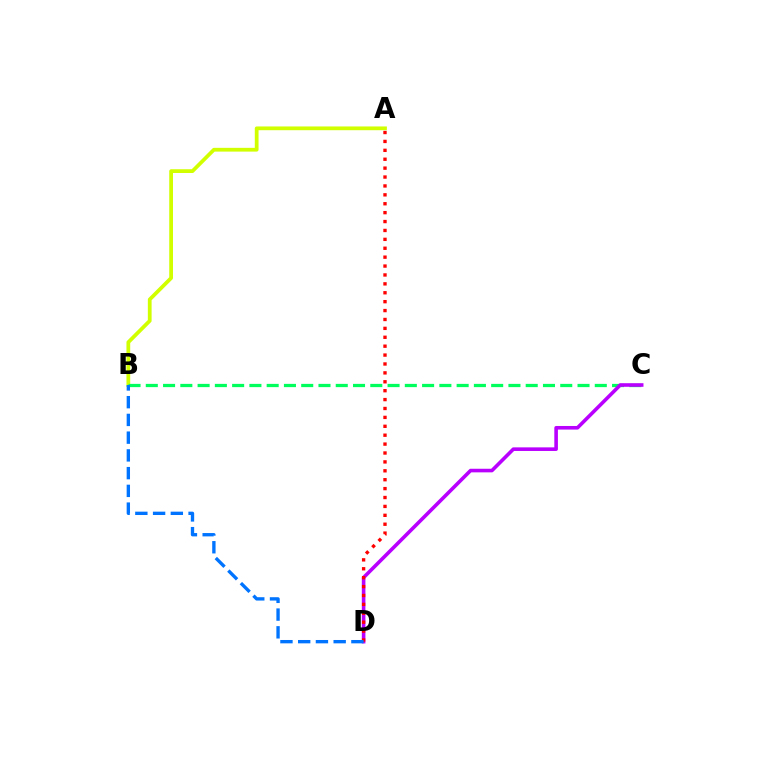{('A', 'B'): [{'color': '#d1ff00', 'line_style': 'solid', 'thickness': 2.7}], ('B', 'C'): [{'color': '#00ff5c', 'line_style': 'dashed', 'thickness': 2.35}], ('C', 'D'): [{'color': '#b900ff', 'line_style': 'solid', 'thickness': 2.59}], ('A', 'D'): [{'color': '#ff0000', 'line_style': 'dotted', 'thickness': 2.42}], ('B', 'D'): [{'color': '#0074ff', 'line_style': 'dashed', 'thickness': 2.41}]}